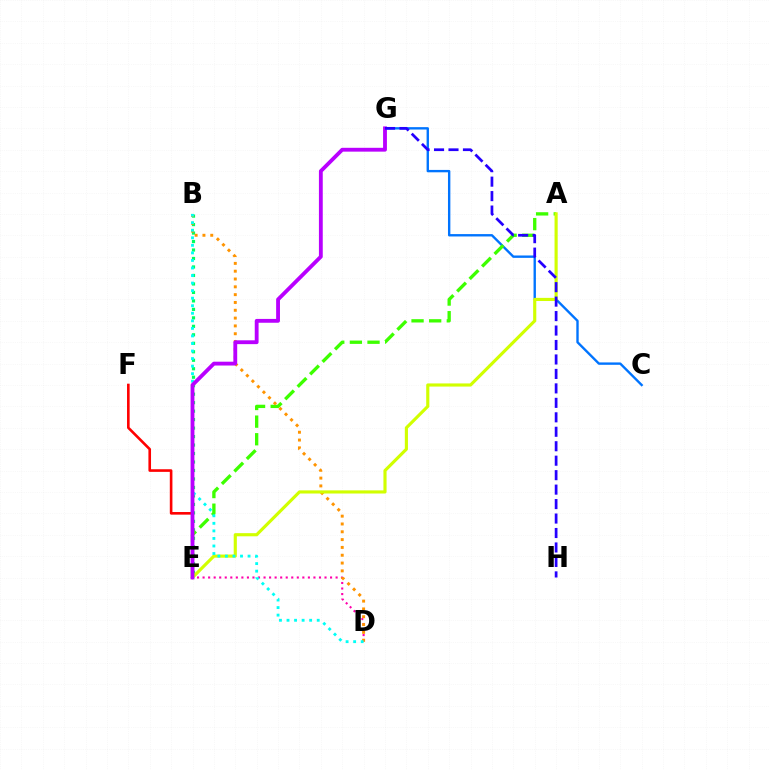{('D', 'E'): [{'color': '#ff00ac', 'line_style': 'dotted', 'thickness': 1.51}], ('C', 'G'): [{'color': '#0074ff', 'line_style': 'solid', 'thickness': 1.71}], ('B', 'E'): [{'color': '#00ff5c', 'line_style': 'dotted', 'thickness': 2.3}], ('A', 'E'): [{'color': '#3dff00', 'line_style': 'dashed', 'thickness': 2.4}, {'color': '#d1ff00', 'line_style': 'solid', 'thickness': 2.26}], ('B', 'D'): [{'color': '#ff9400', 'line_style': 'dotted', 'thickness': 2.12}, {'color': '#00fff6', 'line_style': 'dotted', 'thickness': 2.05}], ('E', 'F'): [{'color': '#ff0000', 'line_style': 'solid', 'thickness': 1.89}], ('E', 'G'): [{'color': '#b900ff', 'line_style': 'solid', 'thickness': 2.76}], ('G', 'H'): [{'color': '#2500ff', 'line_style': 'dashed', 'thickness': 1.96}]}